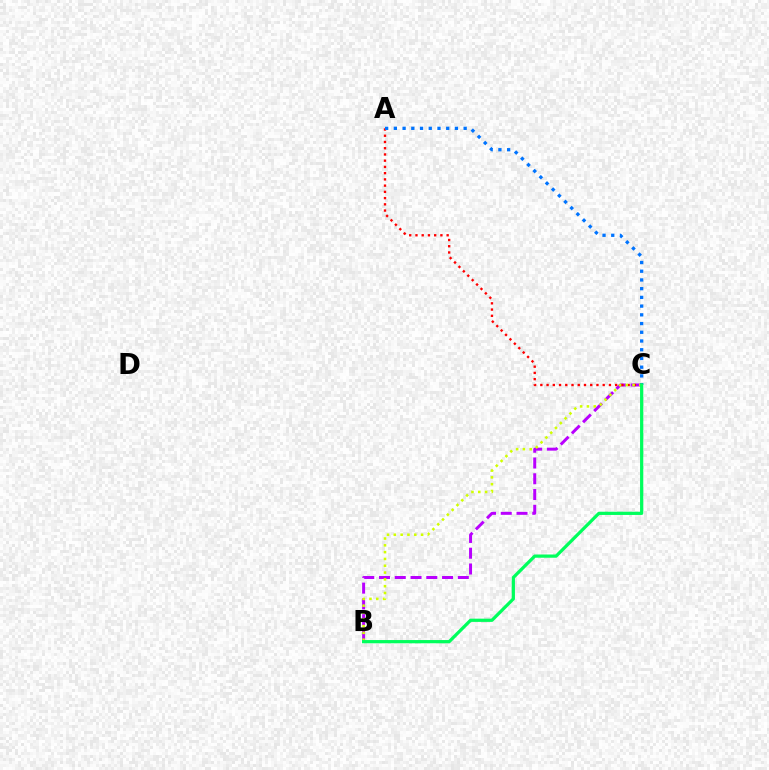{('B', 'C'): [{'color': '#b900ff', 'line_style': 'dashed', 'thickness': 2.14}, {'color': '#d1ff00', 'line_style': 'dotted', 'thickness': 1.85}, {'color': '#00ff5c', 'line_style': 'solid', 'thickness': 2.33}], ('A', 'C'): [{'color': '#ff0000', 'line_style': 'dotted', 'thickness': 1.69}, {'color': '#0074ff', 'line_style': 'dotted', 'thickness': 2.37}]}